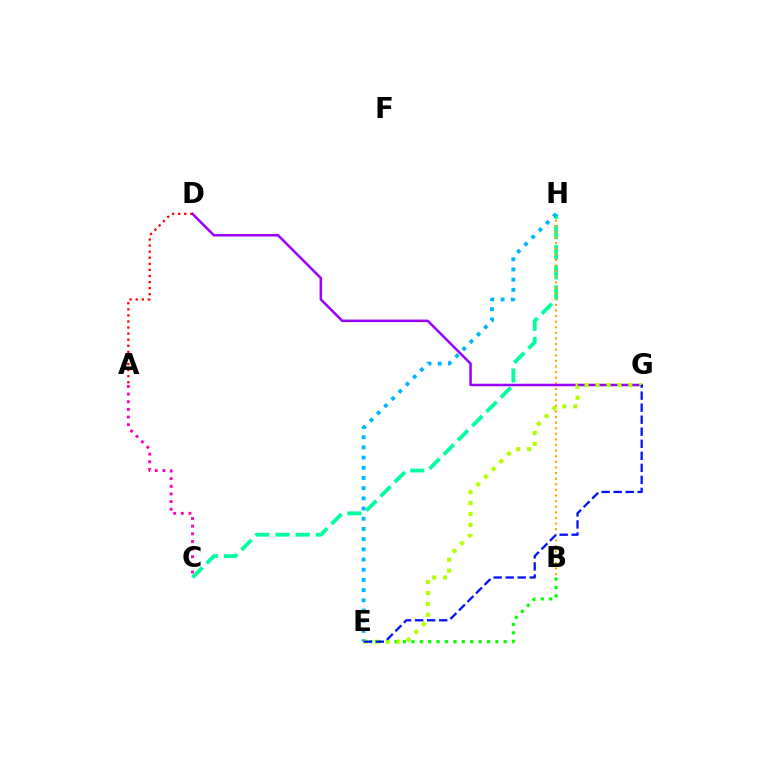{('C', 'H'): [{'color': '#00ff9d', 'line_style': 'dashed', 'thickness': 2.74}], ('B', 'E'): [{'color': '#08ff00', 'line_style': 'dotted', 'thickness': 2.28}], ('A', 'C'): [{'color': '#ff00bd', 'line_style': 'dotted', 'thickness': 2.08}], ('B', 'H'): [{'color': '#ffa500', 'line_style': 'dotted', 'thickness': 1.52}], ('E', 'H'): [{'color': '#00b5ff', 'line_style': 'dotted', 'thickness': 2.77}], ('D', 'G'): [{'color': '#9b00ff', 'line_style': 'solid', 'thickness': 1.82}], ('E', 'G'): [{'color': '#b3ff00', 'line_style': 'dotted', 'thickness': 2.97}, {'color': '#0010ff', 'line_style': 'dashed', 'thickness': 1.63}], ('A', 'D'): [{'color': '#ff0000', 'line_style': 'dotted', 'thickness': 1.65}]}